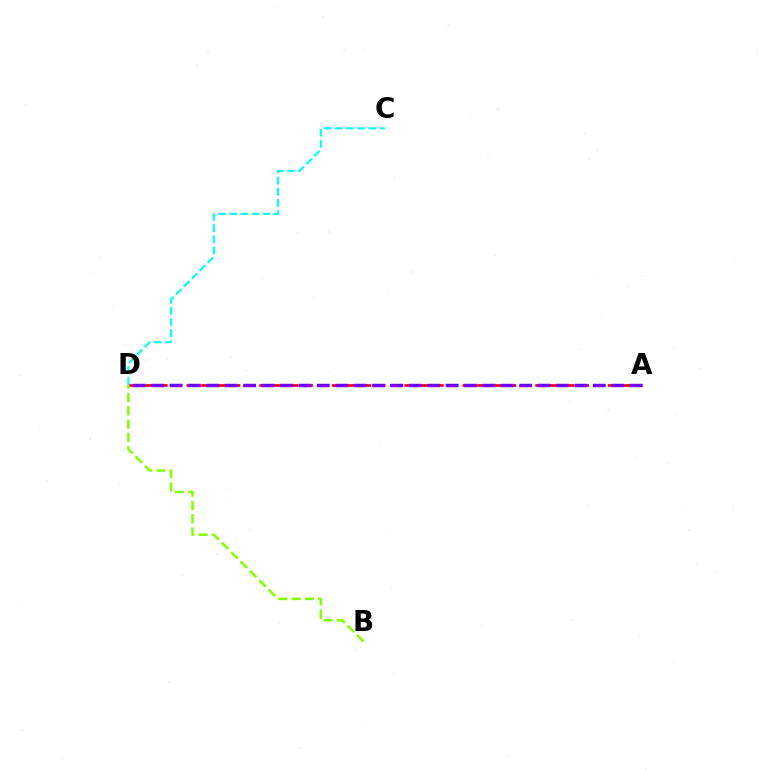{('A', 'D'): [{'color': '#ff0000', 'line_style': 'dashed', 'thickness': 1.97}, {'color': '#7200ff', 'line_style': 'dashed', 'thickness': 2.5}], ('C', 'D'): [{'color': '#00fff6', 'line_style': 'dashed', 'thickness': 1.52}], ('B', 'D'): [{'color': '#84ff00', 'line_style': 'dashed', 'thickness': 1.81}]}